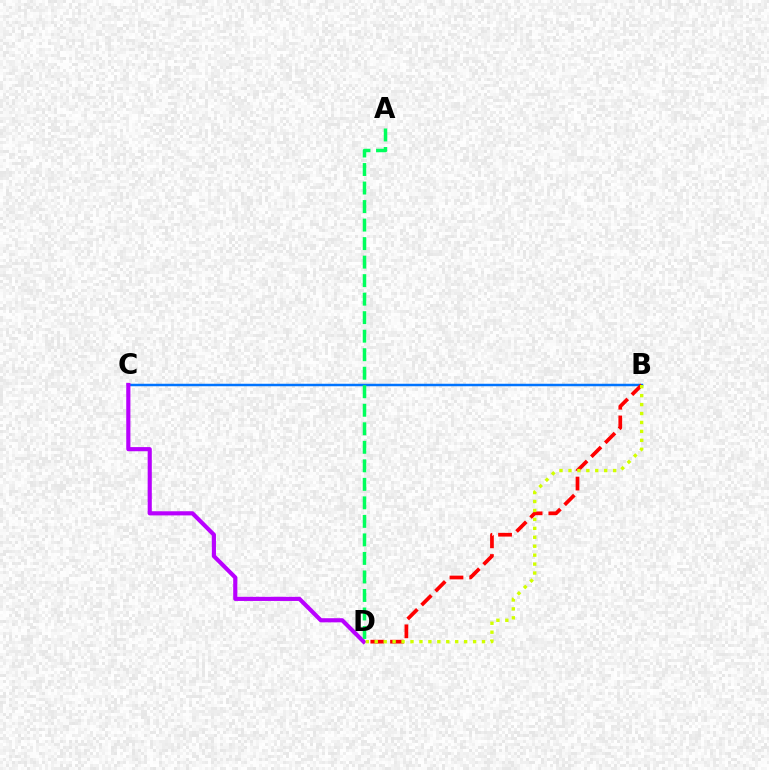{('B', 'C'): [{'color': '#0074ff', 'line_style': 'solid', 'thickness': 1.79}], ('B', 'D'): [{'color': '#ff0000', 'line_style': 'dashed', 'thickness': 2.68}, {'color': '#d1ff00', 'line_style': 'dotted', 'thickness': 2.43}], ('C', 'D'): [{'color': '#b900ff', 'line_style': 'solid', 'thickness': 2.98}], ('A', 'D'): [{'color': '#00ff5c', 'line_style': 'dashed', 'thickness': 2.52}]}